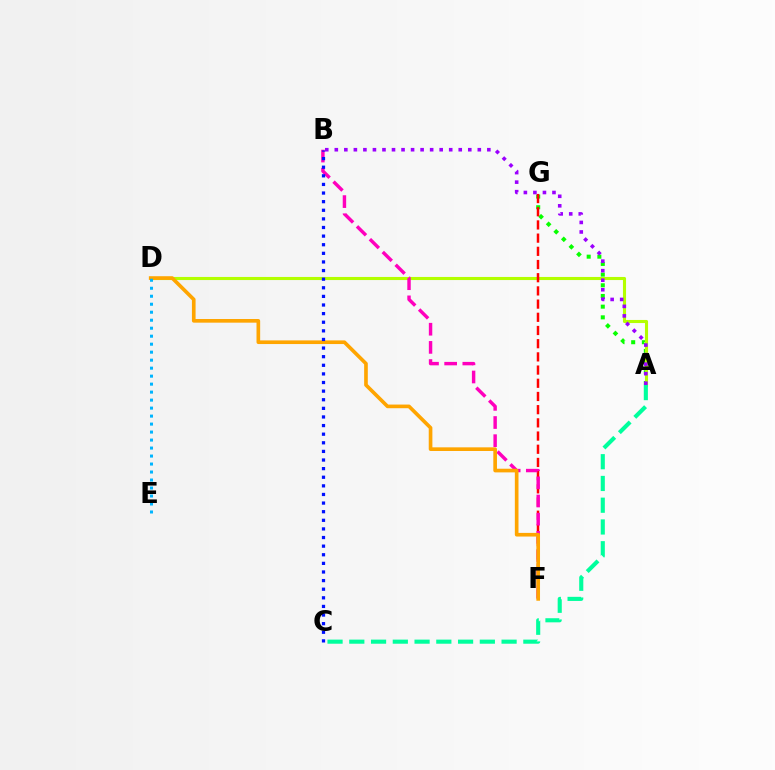{('A', 'G'): [{'color': '#08ff00', 'line_style': 'dotted', 'thickness': 2.9}], ('A', 'D'): [{'color': '#b3ff00', 'line_style': 'solid', 'thickness': 2.23}], ('F', 'G'): [{'color': '#ff0000', 'line_style': 'dashed', 'thickness': 1.79}], ('B', 'F'): [{'color': '#ff00bd', 'line_style': 'dashed', 'thickness': 2.47}], ('D', 'F'): [{'color': '#ffa500', 'line_style': 'solid', 'thickness': 2.63}], ('D', 'E'): [{'color': '#00b5ff', 'line_style': 'dotted', 'thickness': 2.17}], ('A', 'C'): [{'color': '#00ff9d', 'line_style': 'dashed', 'thickness': 2.96}], ('B', 'C'): [{'color': '#0010ff', 'line_style': 'dotted', 'thickness': 2.34}], ('A', 'B'): [{'color': '#9b00ff', 'line_style': 'dotted', 'thickness': 2.59}]}